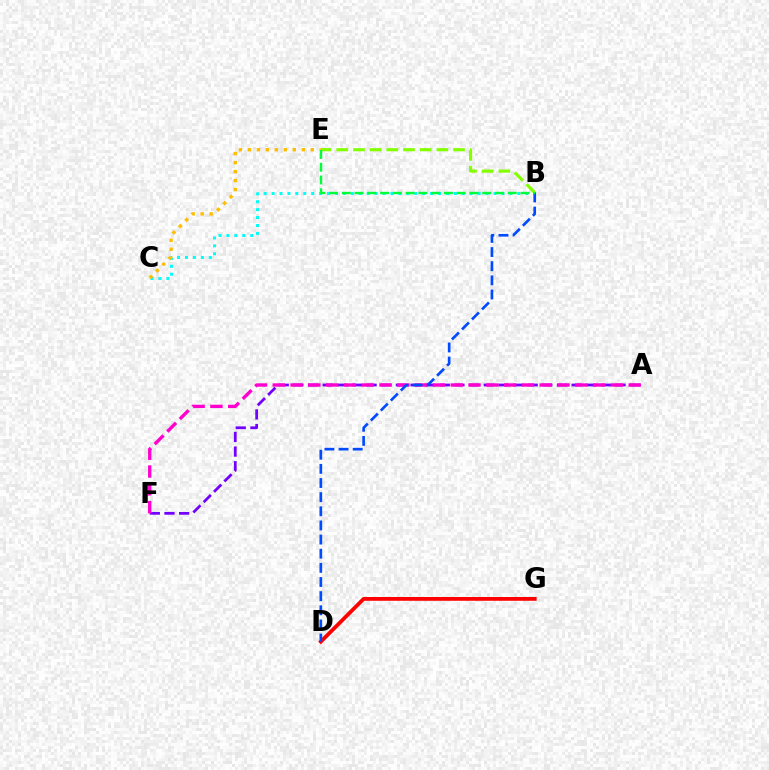{('A', 'F'): [{'color': '#7200ff', 'line_style': 'dashed', 'thickness': 1.99}, {'color': '#ff00cf', 'line_style': 'dashed', 'thickness': 2.42}], ('B', 'C'): [{'color': '#00fff6', 'line_style': 'dotted', 'thickness': 2.15}], ('C', 'E'): [{'color': '#ffbd00', 'line_style': 'dotted', 'thickness': 2.44}], ('B', 'E'): [{'color': '#84ff00', 'line_style': 'dashed', 'thickness': 2.27}, {'color': '#00ff39', 'line_style': 'dashed', 'thickness': 1.73}], ('D', 'G'): [{'color': '#ff0000', 'line_style': 'solid', 'thickness': 2.73}], ('B', 'D'): [{'color': '#004bff', 'line_style': 'dashed', 'thickness': 1.92}]}